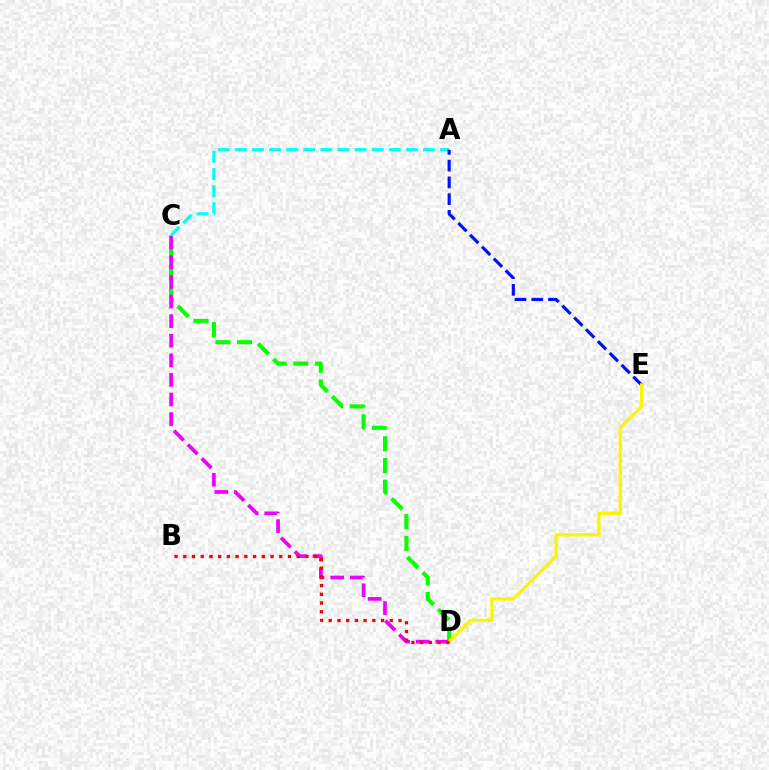{('C', 'D'): [{'color': '#08ff00', 'line_style': 'dashed', 'thickness': 2.95}, {'color': '#ee00ff', 'line_style': 'dashed', 'thickness': 2.66}], ('A', 'C'): [{'color': '#00fff6', 'line_style': 'dashed', 'thickness': 2.32}], ('A', 'E'): [{'color': '#0010ff', 'line_style': 'dashed', 'thickness': 2.28}], ('D', 'E'): [{'color': '#fcf500', 'line_style': 'solid', 'thickness': 2.35}], ('B', 'D'): [{'color': '#ff0000', 'line_style': 'dotted', 'thickness': 2.37}]}